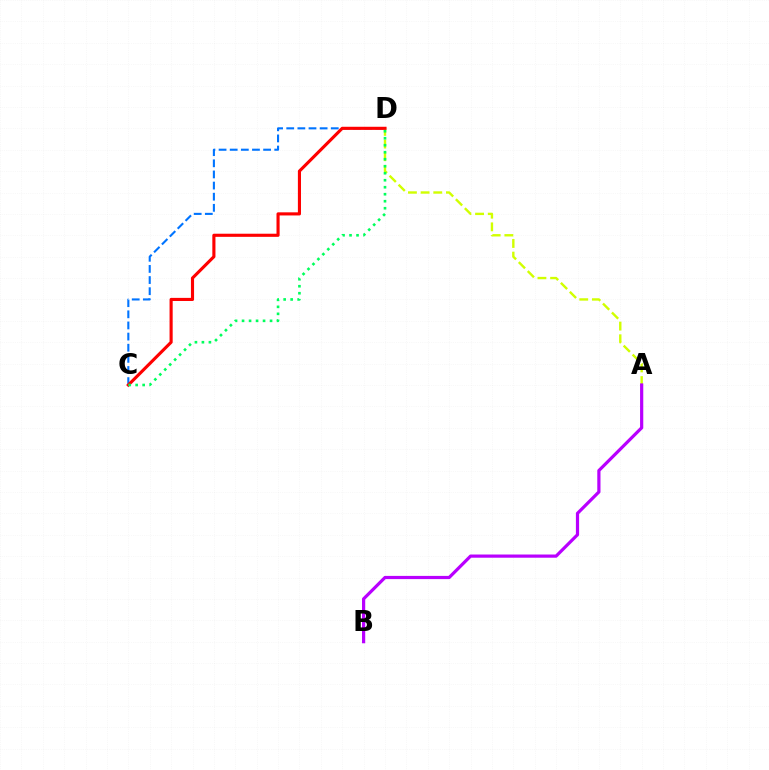{('C', 'D'): [{'color': '#0074ff', 'line_style': 'dashed', 'thickness': 1.51}, {'color': '#ff0000', 'line_style': 'solid', 'thickness': 2.25}, {'color': '#00ff5c', 'line_style': 'dotted', 'thickness': 1.9}], ('A', 'D'): [{'color': '#d1ff00', 'line_style': 'dashed', 'thickness': 1.72}], ('A', 'B'): [{'color': '#b900ff', 'line_style': 'solid', 'thickness': 2.31}]}